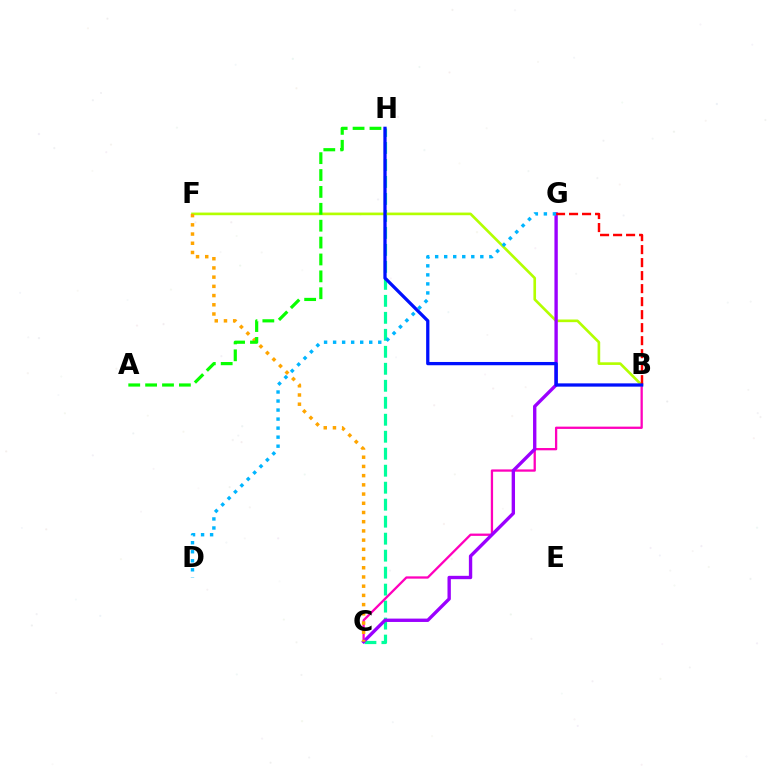{('C', 'H'): [{'color': '#00ff9d', 'line_style': 'dashed', 'thickness': 2.31}], ('B', 'C'): [{'color': '#ff00bd', 'line_style': 'solid', 'thickness': 1.65}], ('B', 'F'): [{'color': '#b3ff00', 'line_style': 'solid', 'thickness': 1.9}], ('C', 'G'): [{'color': '#9b00ff', 'line_style': 'solid', 'thickness': 2.42}], ('B', 'G'): [{'color': '#ff0000', 'line_style': 'dashed', 'thickness': 1.77}], ('C', 'F'): [{'color': '#ffa500', 'line_style': 'dotted', 'thickness': 2.5}], ('D', 'G'): [{'color': '#00b5ff', 'line_style': 'dotted', 'thickness': 2.45}], ('B', 'H'): [{'color': '#0010ff', 'line_style': 'solid', 'thickness': 2.36}], ('A', 'H'): [{'color': '#08ff00', 'line_style': 'dashed', 'thickness': 2.29}]}